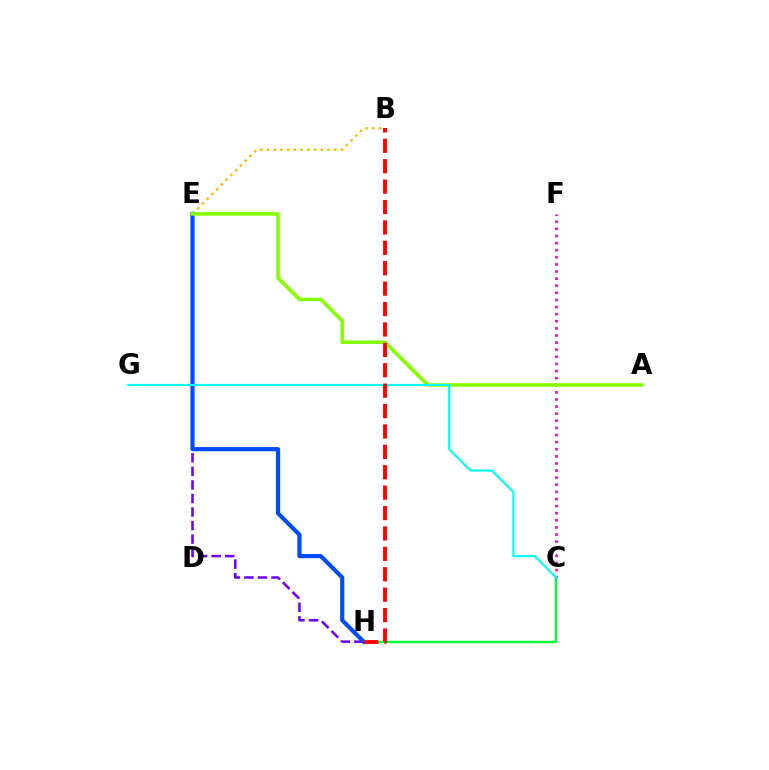{('C', 'F'): [{'color': '#ff00cf', 'line_style': 'dotted', 'thickness': 1.93}], ('C', 'H'): [{'color': '#00ff39', 'line_style': 'solid', 'thickness': 1.74}], ('E', 'H'): [{'color': '#7200ff', 'line_style': 'dashed', 'thickness': 1.84}, {'color': '#004bff', 'line_style': 'solid', 'thickness': 3.0}], ('B', 'E'): [{'color': '#ffbd00', 'line_style': 'dotted', 'thickness': 1.83}], ('A', 'E'): [{'color': '#84ff00', 'line_style': 'solid', 'thickness': 2.57}], ('C', 'G'): [{'color': '#00fff6', 'line_style': 'solid', 'thickness': 1.54}], ('B', 'H'): [{'color': '#ff0000', 'line_style': 'dashed', 'thickness': 2.77}]}